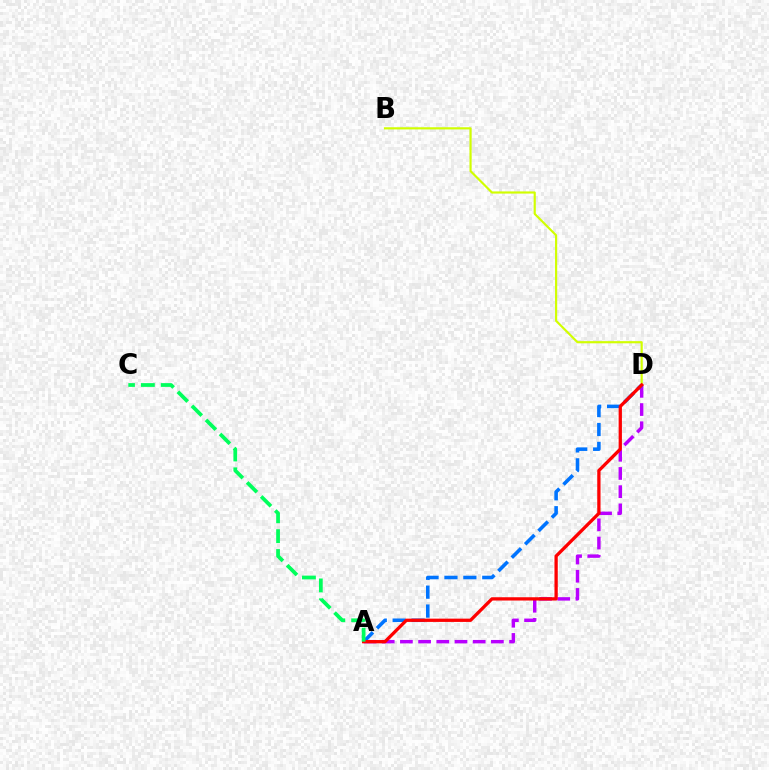{('B', 'D'): [{'color': '#d1ff00', 'line_style': 'solid', 'thickness': 1.56}], ('A', 'D'): [{'color': '#b900ff', 'line_style': 'dashed', 'thickness': 2.47}, {'color': '#0074ff', 'line_style': 'dashed', 'thickness': 2.57}, {'color': '#ff0000', 'line_style': 'solid', 'thickness': 2.36}], ('A', 'C'): [{'color': '#00ff5c', 'line_style': 'dashed', 'thickness': 2.7}]}